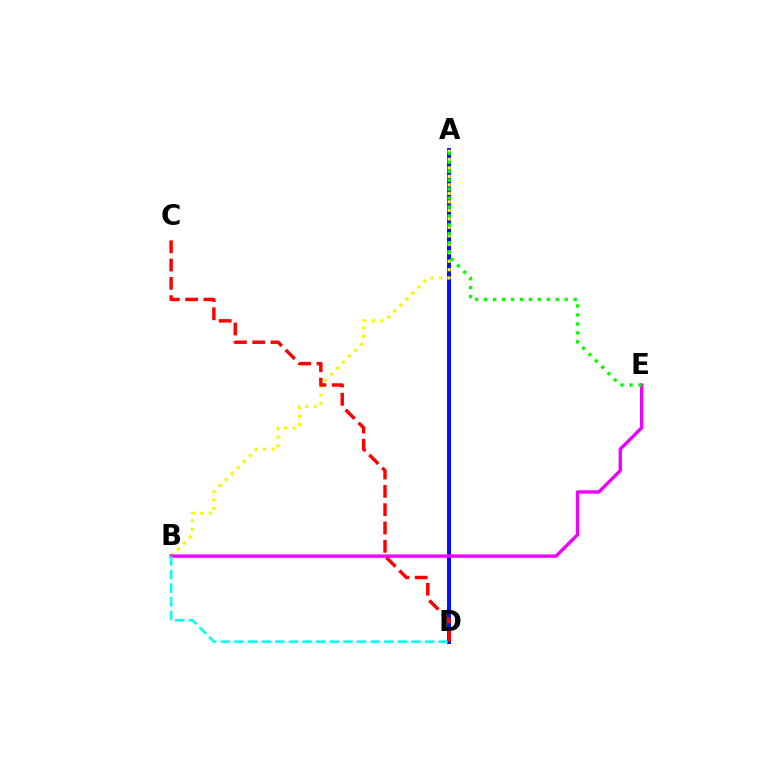{('A', 'D'): [{'color': '#0010ff', 'line_style': 'solid', 'thickness': 2.86}], ('A', 'B'): [{'color': '#fcf500', 'line_style': 'dotted', 'thickness': 2.31}], ('B', 'E'): [{'color': '#ee00ff', 'line_style': 'solid', 'thickness': 2.43}], ('A', 'E'): [{'color': '#08ff00', 'line_style': 'dotted', 'thickness': 2.43}], ('B', 'D'): [{'color': '#00fff6', 'line_style': 'dashed', 'thickness': 1.85}], ('C', 'D'): [{'color': '#ff0000', 'line_style': 'dashed', 'thickness': 2.49}]}